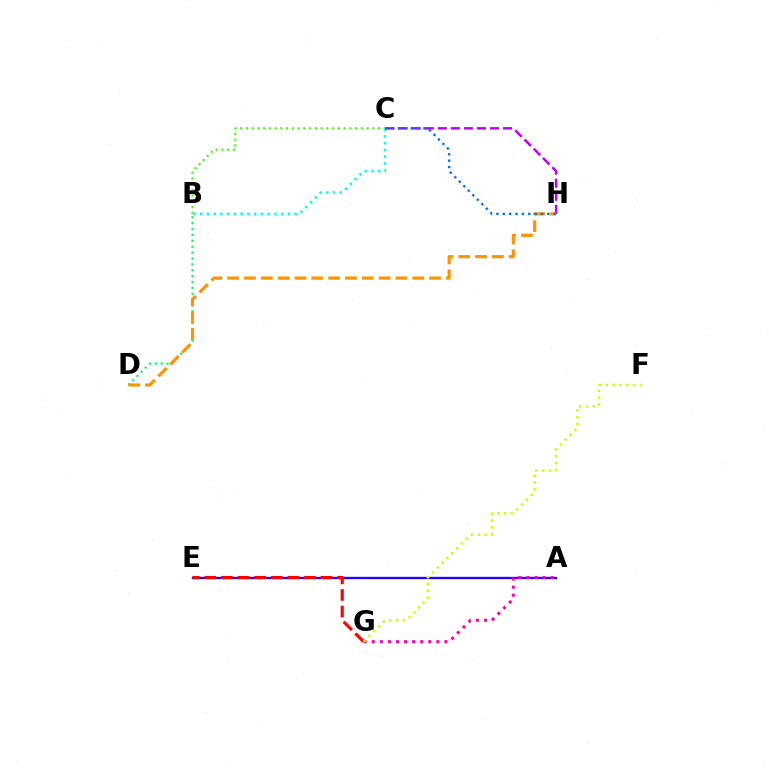{('B', 'D'): [{'color': '#00ff5c', 'line_style': 'dotted', 'thickness': 1.6}], ('A', 'E'): [{'color': '#2500ff', 'line_style': 'solid', 'thickness': 1.69}], ('B', 'C'): [{'color': '#3dff00', 'line_style': 'dotted', 'thickness': 1.56}, {'color': '#00fff6', 'line_style': 'dotted', 'thickness': 1.83}], ('C', 'H'): [{'color': '#b900ff', 'line_style': 'dashed', 'thickness': 1.77}, {'color': '#0074ff', 'line_style': 'dotted', 'thickness': 1.73}], ('E', 'G'): [{'color': '#ff0000', 'line_style': 'dashed', 'thickness': 2.25}], ('D', 'H'): [{'color': '#ff9400', 'line_style': 'dashed', 'thickness': 2.29}], ('A', 'G'): [{'color': '#ff00ac', 'line_style': 'dotted', 'thickness': 2.19}], ('F', 'G'): [{'color': '#d1ff00', 'line_style': 'dotted', 'thickness': 1.86}]}